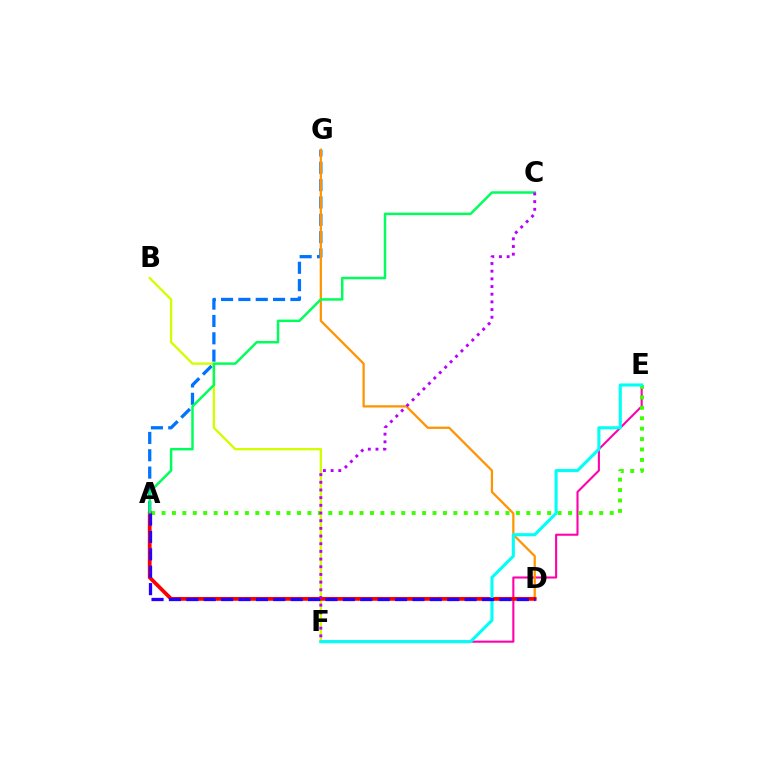{('E', 'F'): [{'color': '#ff00ac', 'line_style': 'solid', 'thickness': 1.5}, {'color': '#00fff6', 'line_style': 'solid', 'thickness': 2.22}], ('A', 'E'): [{'color': '#3dff00', 'line_style': 'dotted', 'thickness': 2.83}], ('B', 'F'): [{'color': '#d1ff00', 'line_style': 'solid', 'thickness': 1.68}], ('A', 'G'): [{'color': '#0074ff', 'line_style': 'dashed', 'thickness': 2.36}], ('D', 'G'): [{'color': '#ff9400', 'line_style': 'solid', 'thickness': 1.62}], ('A', 'D'): [{'color': '#ff0000', 'line_style': 'solid', 'thickness': 2.71}, {'color': '#2500ff', 'line_style': 'dashed', 'thickness': 2.36}], ('A', 'C'): [{'color': '#00ff5c', 'line_style': 'solid', 'thickness': 1.78}], ('C', 'F'): [{'color': '#b900ff', 'line_style': 'dotted', 'thickness': 2.09}]}